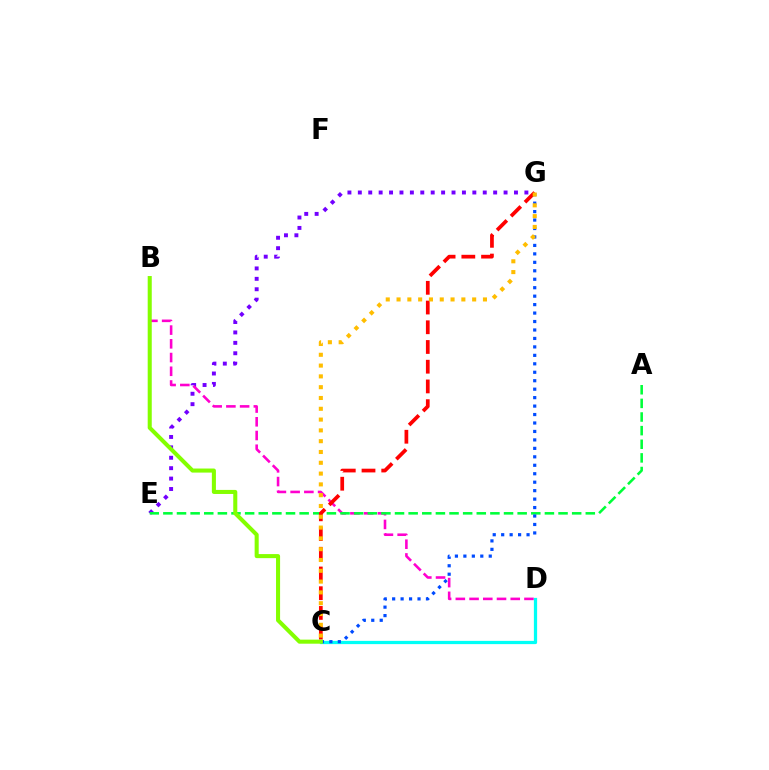{('E', 'G'): [{'color': '#7200ff', 'line_style': 'dotted', 'thickness': 2.83}], ('B', 'D'): [{'color': '#ff00cf', 'line_style': 'dashed', 'thickness': 1.86}], ('C', 'D'): [{'color': '#00fff6', 'line_style': 'solid', 'thickness': 2.33}], ('A', 'E'): [{'color': '#00ff39', 'line_style': 'dashed', 'thickness': 1.85}], ('C', 'G'): [{'color': '#ff0000', 'line_style': 'dashed', 'thickness': 2.68}, {'color': '#004bff', 'line_style': 'dotted', 'thickness': 2.3}, {'color': '#ffbd00', 'line_style': 'dotted', 'thickness': 2.93}], ('B', 'C'): [{'color': '#84ff00', 'line_style': 'solid', 'thickness': 2.92}]}